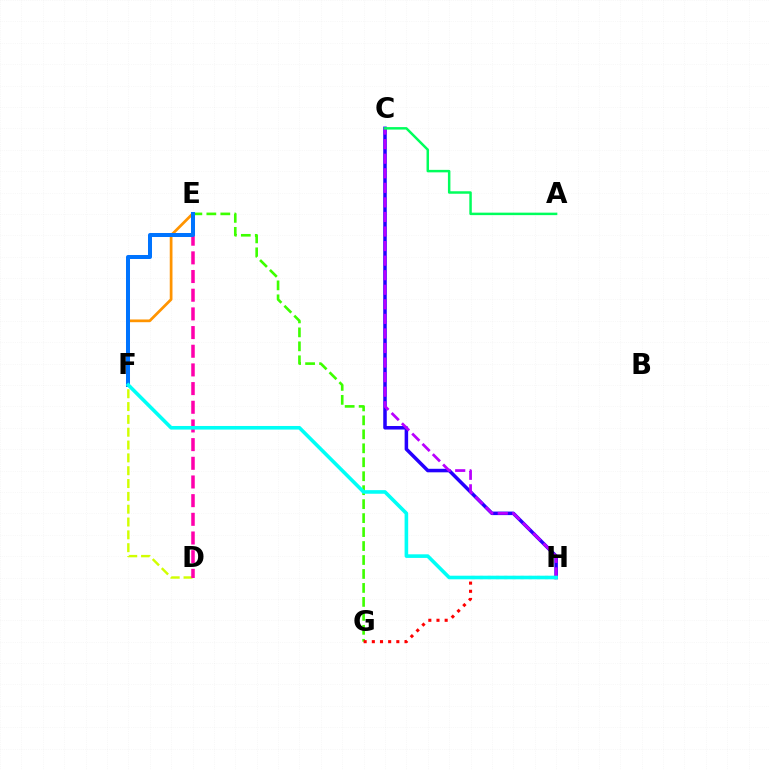{('D', 'F'): [{'color': '#d1ff00', 'line_style': 'dashed', 'thickness': 1.74}], ('E', 'F'): [{'color': '#ff9400', 'line_style': 'solid', 'thickness': 1.97}, {'color': '#0074ff', 'line_style': 'solid', 'thickness': 2.88}], ('C', 'H'): [{'color': '#2500ff', 'line_style': 'solid', 'thickness': 2.54}, {'color': '#b900ff', 'line_style': 'dashed', 'thickness': 1.98}], ('D', 'E'): [{'color': '#ff00ac', 'line_style': 'dashed', 'thickness': 2.54}], ('E', 'G'): [{'color': '#3dff00', 'line_style': 'dashed', 'thickness': 1.9}], ('A', 'C'): [{'color': '#00ff5c', 'line_style': 'solid', 'thickness': 1.79}], ('G', 'H'): [{'color': '#ff0000', 'line_style': 'dotted', 'thickness': 2.22}], ('F', 'H'): [{'color': '#00fff6', 'line_style': 'solid', 'thickness': 2.59}]}